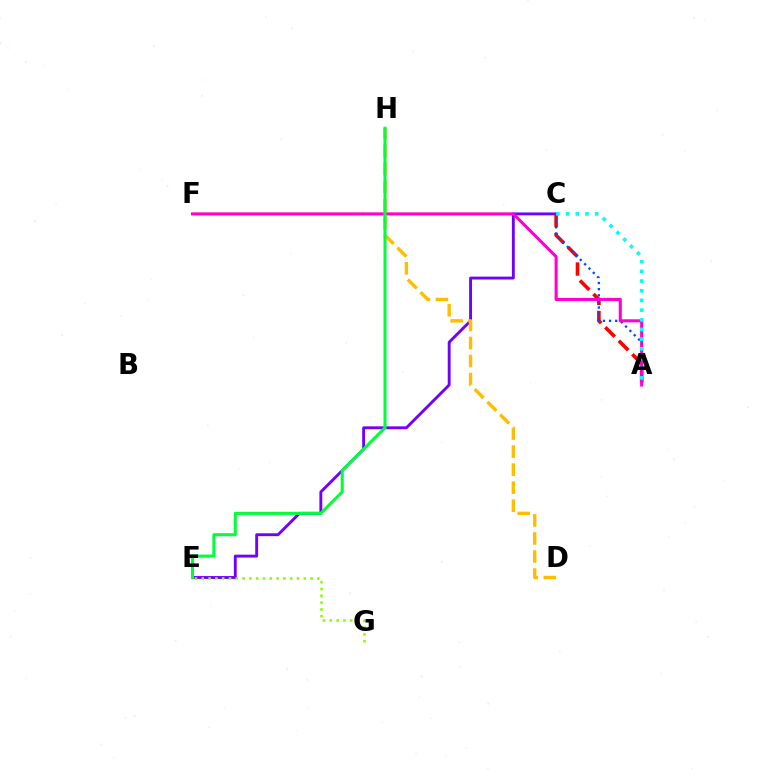{('C', 'E'): [{'color': '#7200ff', 'line_style': 'solid', 'thickness': 2.07}], ('A', 'C'): [{'color': '#ff0000', 'line_style': 'dashed', 'thickness': 2.6}, {'color': '#004bff', 'line_style': 'dotted', 'thickness': 1.66}, {'color': '#00fff6', 'line_style': 'dotted', 'thickness': 2.63}], ('E', 'G'): [{'color': '#84ff00', 'line_style': 'dotted', 'thickness': 1.85}], ('D', 'H'): [{'color': '#ffbd00', 'line_style': 'dashed', 'thickness': 2.45}], ('A', 'F'): [{'color': '#ff00cf', 'line_style': 'solid', 'thickness': 2.21}], ('E', 'H'): [{'color': '#00ff39', 'line_style': 'solid', 'thickness': 2.22}]}